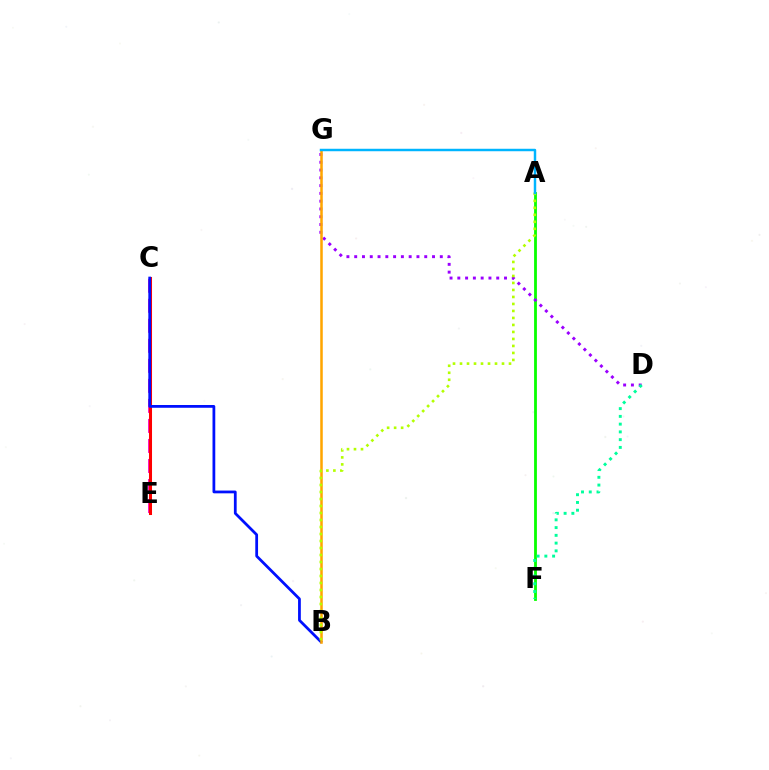{('C', 'E'): [{'color': '#ff00bd', 'line_style': 'dashed', 'thickness': 2.72}, {'color': '#ff0000', 'line_style': 'solid', 'thickness': 2.19}], ('A', 'F'): [{'color': '#08ff00', 'line_style': 'solid', 'thickness': 2.02}], ('D', 'G'): [{'color': '#9b00ff', 'line_style': 'dotted', 'thickness': 2.11}], ('D', 'F'): [{'color': '#00ff9d', 'line_style': 'dotted', 'thickness': 2.11}], ('B', 'C'): [{'color': '#0010ff', 'line_style': 'solid', 'thickness': 1.99}], ('B', 'G'): [{'color': '#ffa500', 'line_style': 'solid', 'thickness': 1.82}], ('A', 'B'): [{'color': '#b3ff00', 'line_style': 'dotted', 'thickness': 1.9}], ('A', 'G'): [{'color': '#00b5ff', 'line_style': 'solid', 'thickness': 1.77}]}